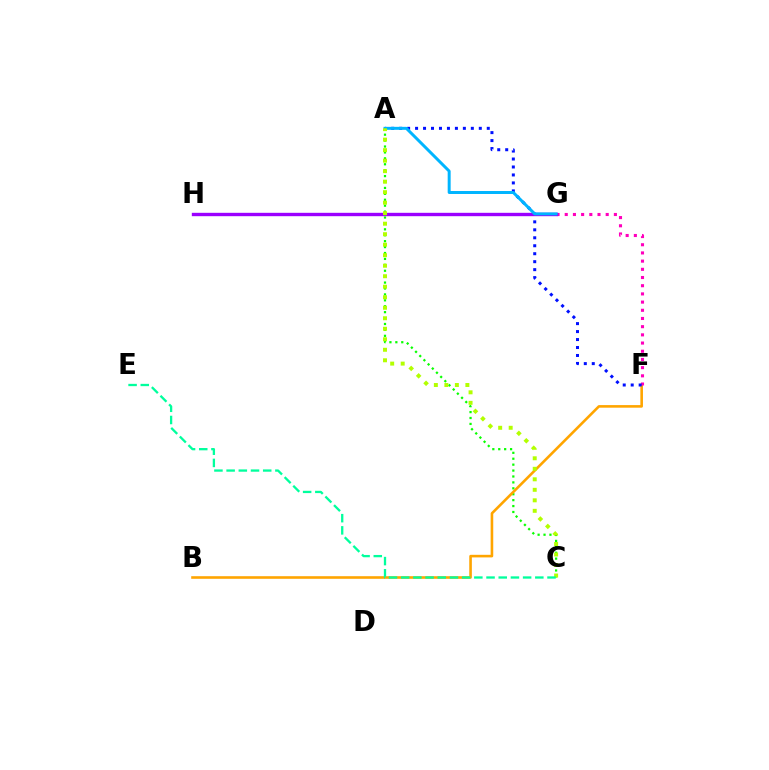{('A', 'C'): [{'color': '#08ff00', 'line_style': 'dotted', 'thickness': 1.61}, {'color': '#b3ff00', 'line_style': 'dotted', 'thickness': 2.85}], ('B', 'F'): [{'color': '#ffa500', 'line_style': 'solid', 'thickness': 1.87}], ('F', 'G'): [{'color': '#ff00bd', 'line_style': 'dotted', 'thickness': 2.23}], ('A', 'F'): [{'color': '#0010ff', 'line_style': 'dotted', 'thickness': 2.16}], ('G', 'H'): [{'color': '#ff0000', 'line_style': 'dashed', 'thickness': 1.93}, {'color': '#9b00ff', 'line_style': 'solid', 'thickness': 2.43}], ('A', 'G'): [{'color': '#00b5ff', 'line_style': 'solid', 'thickness': 2.14}], ('C', 'E'): [{'color': '#00ff9d', 'line_style': 'dashed', 'thickness': 1.66}]}